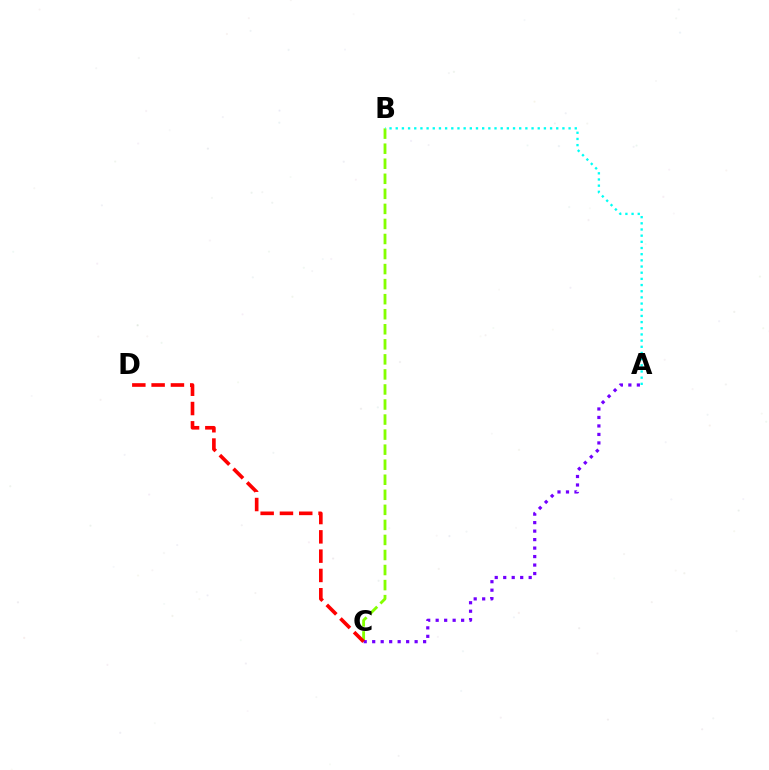{('B', 'C'): [{'color': '#84ff00', 'line_style': 'dashed', 'thickness': 2.04}], ('A', 'B'): [{'color': '#00fff6', 'line_style': 'dotted', 'thickness': 1.68}], ('A', 'C'): [{'color': '#7200ff', 'line_style': 'dotted', 'thickness': 2.31}], ('C', 'D'): [{'color': '#ff0000', 'line_style': 'dashed', 'thickness': 2.62}]}